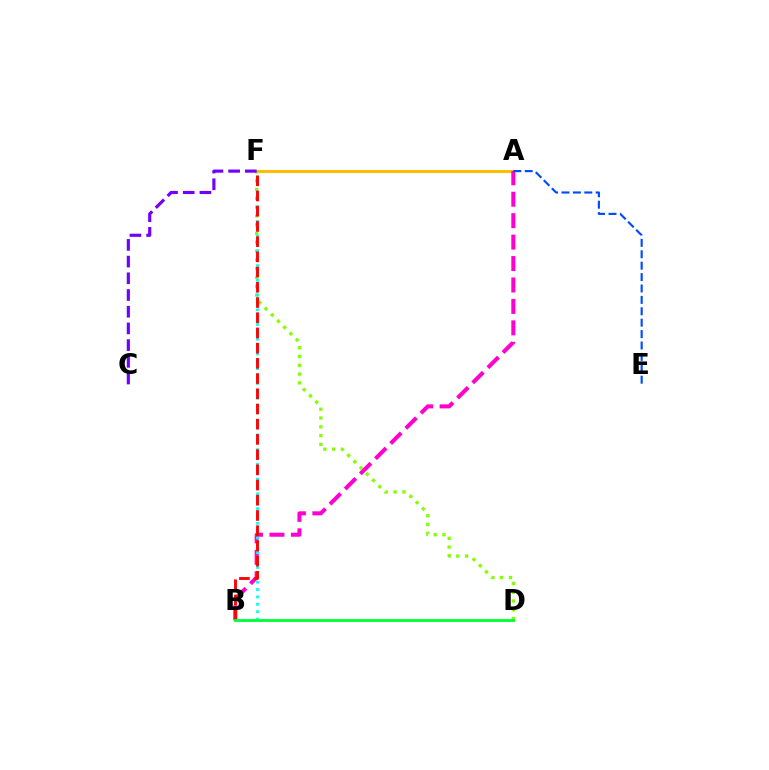{('A', 'F'): [{'color': '#ffbd00', 'line_style': 'solid', 'thickness': 2.18}], ('A', 'B'): [{'color': '#ff00cf', 'line_style': 'dashed', 'thickness': 2.91}], ('D', 'F'): [{'color': '#84ff00', 'line_style': 'dotted', 'thickness': 2.39}], ('B', 'F'): [{'color': '#00fff6', 'line_style': 'dotted', 'thickness': 2.0}, {'color': '#ff0000', 'line_style': 'dashed', 'thickness': 2.07}], ('C', 'F'): [{'color': '#7200ff', 'line_style': 'dashed', 'thickness': 2.27}], ('A', 'E'): [{'color': '#004bff', 'line_style': 'dashed', 'thickness': 1.55}], ('B', 'D'): [{'color': '#00ff39', 'line_style': 'solid', 'thickness': 2.03}]}